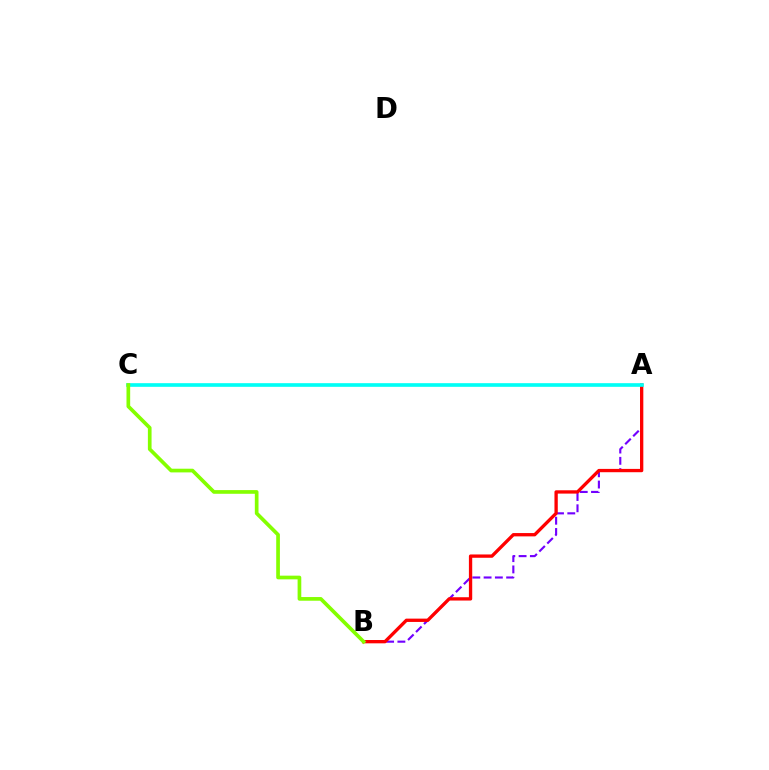{('A', 'B'): [{'color': '#7200ff', 'line_style': 'dashed', 'thickness': 1.53}, {'color': '#ff0000', 'line_style': 'solid', 'thickness': 2.39}], ('A', 'C'): [{'color': '#00fff6', 'line_style': 'solid', 'thickness': 2.63}], ('B', 'C'): [{'color': '#84ff00', 'line_style': 'solid', 'thickness': 2.65}]}